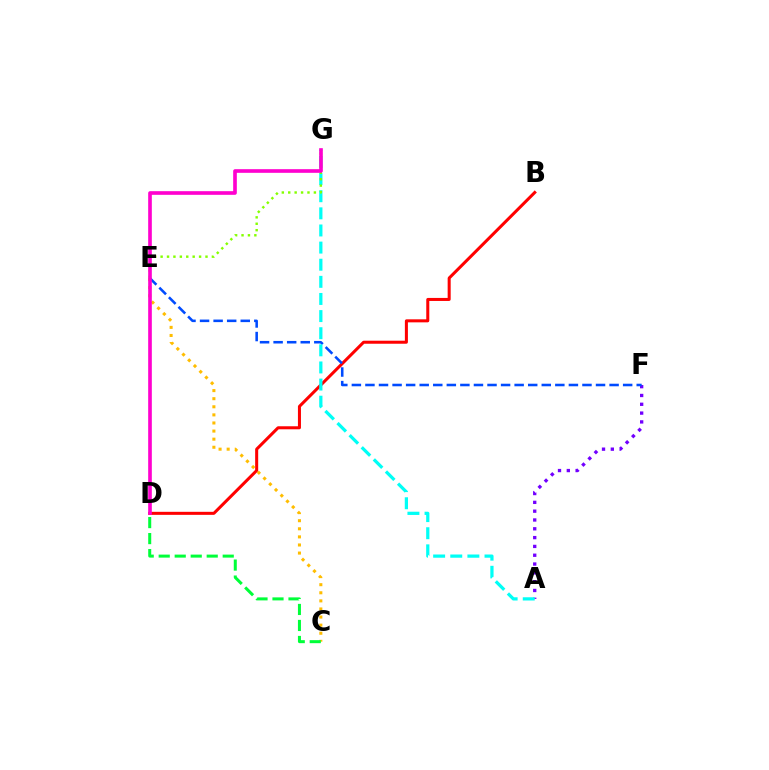{('B', 'D'): [{'color': '#ff0000', 'line_style': 'solid', 'thickness': 2.18}], ('C', 'E'): [{'color': '#ffbd00', 'line_style': 'dotted', 'thickness': 2.2}], ('C', 'D'): [{'color': '#00ff39', 'line_style': 'dashed', 'thickness': 2.17}], ('A', 'F'): [{'color': '#7200ff', 'line_style': 'dotted', 'thickness': 2.39}], ('E', 'F'): [{'color': '#004bff', 'line_style': 'dashed', 'thickness': 1.84}], ('A', 'G'): [{'color': '#00fff6', 'line_style': 'dashed', 'thickness': 2.33}], ('E', 'G'): [{'color': '#84ff00', 'line_style': 'dotted', 'thickness': 1.74}], ('D', 'G'): [{'color': '#ff00cf', 'line_style': 'solid', 'thickness': 2.63}]}